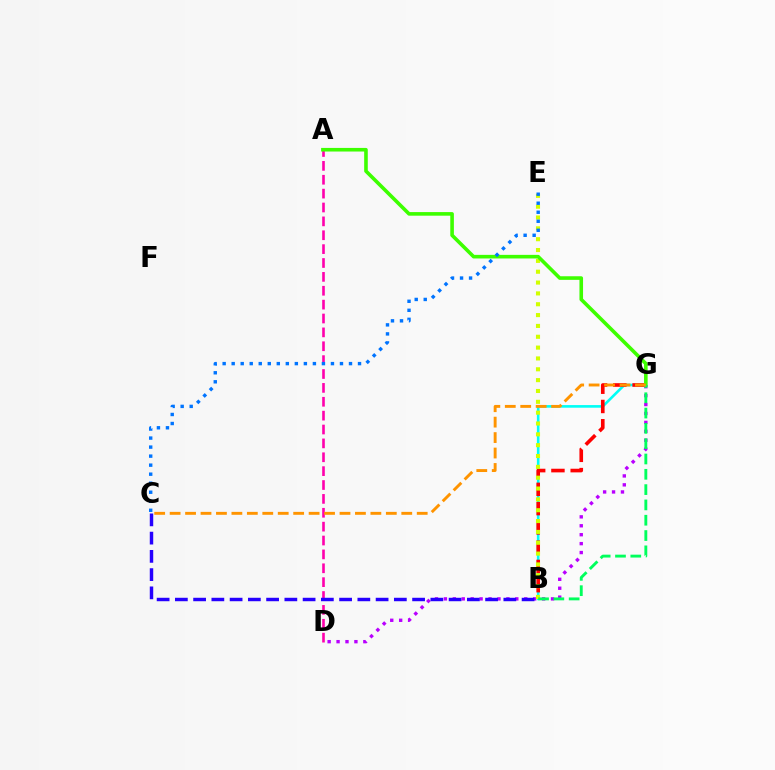{('B', 'G'): [{'color': '#00fff6', 'line_style': 'solid', 'thickness': 1.89}, {'color': '#ff0000', 'line_style': 'dashed', 'thickness': 2.62}, {'color': '#00ff5c', 'line_style': 'dashed', 'thickness': 2.08}], ('D', 'G'): [{'color': '#b900ff', 'line_style': 'dotted', 'thickness': 2.43}], ('A', 'D'): [{'color': '#ff00ac', 'line_style': 'dashed', 'thickness': 1.89}], ('B', 'E'): [{'color': '#d1ff00', 'line_style': 'dotted', 'thickness': 2.95}], ('B', 'C'): [{'color': '#2500ff', 'line_style': 'dashed', 'thickness': 2.48}], ('A', 'G'): [{'color': '#3dff00', 'line_style': 'solid', 'thickness': 2.59}], ('C', 'G'): [{'color': '#ff9400', 'line_style': 'dashed', 'thickness': 2.1}], ('C', 'E'): [{'color': '#0074ff', 'line_style': 'dotted', 'thickness': 2.45}]}